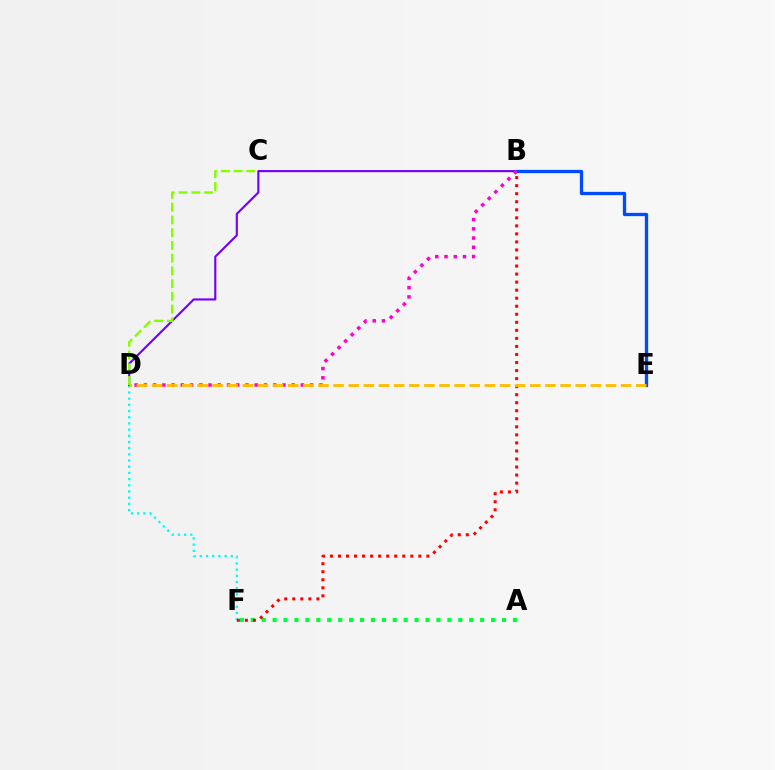{('D', 'F'): [{'color': '#00fff6', 'line_style': 'dotted', 'thickness': 1.68}], ('B', 'D'): [{'color': '#7200ff', 'line_style': 'solid', 'thickness': 1.53}, {'color': '#ff00cf', 'line_style': 'dotted', 'thickness': 2.51}], ('A', 'F'): [{'color': '#00ff39', 'line_style': 'dotted', 'thickness': 2.97}], ('B', 'E'): [{'color': '#004bff', 'line_style': 'solid', 'thickness': 2.37}], ('B', 'F'): [{'color': '#ff0000', 'line_style': 'dotted', 'thickness': 2.18}], ('D', 'E'): [{'color': '#ffbd00', 'line_style': 'dashed', 'thickness': 2.06}], ('C', 'D'): [{'color': '#84ff00', 'line_style': 'dashed', 'thickness': 1.73}]}